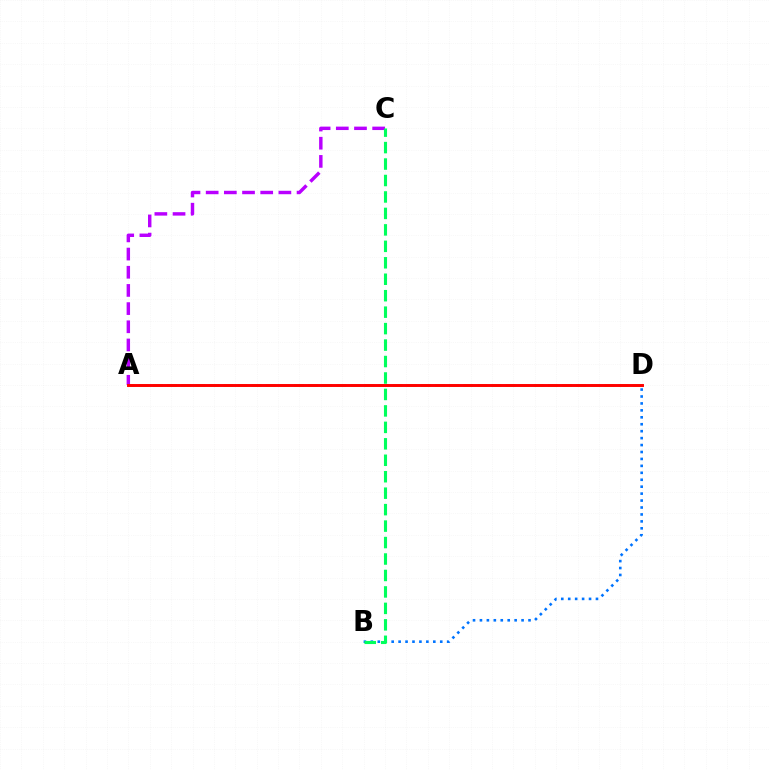{('B', 'D'): [{'color': '#0074ff', 'line_style': 'dotted', 'thickness': 1.89}], ('A', 'C'): [{'color': '#b900ff', 'line_style': 'dashed', 'thickness': 2.47}], ('A', 'D'): [{'color': '#d1ff00', 'line_style': 'dashed', 'thickness': 1.92}, {'color': '#ff0000', 'line_style': 'solid', 'thickness': 2.11}], ('B', 'C'): [{'color': '#00ff5c', 'line_style': 'dashed', 'thickness': 2.24}]}